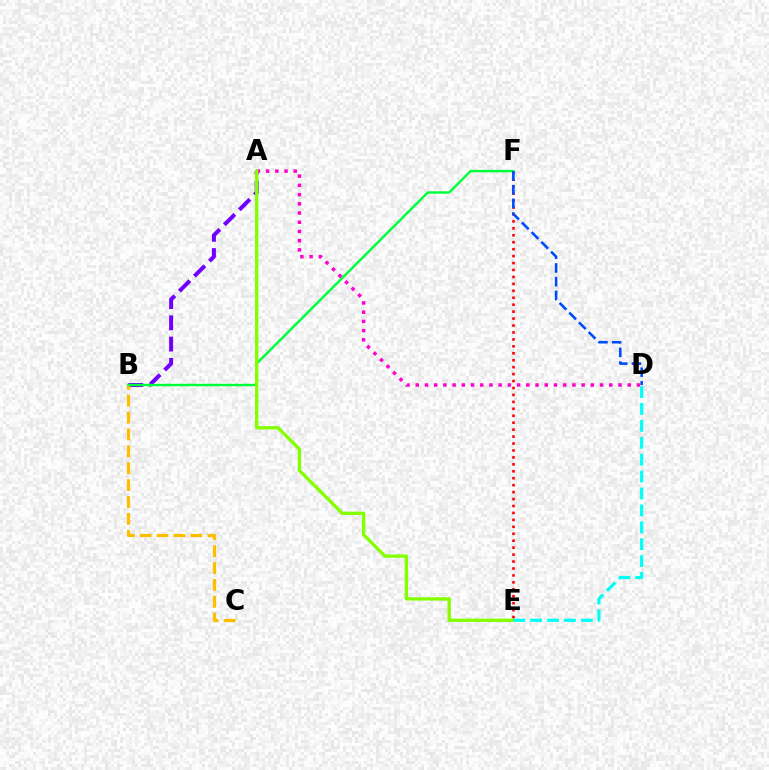{('A', 'B'): [{'color': '#7200ff', 'line_style': 'dashed', 'thickness': 2.89}], ('E', 'F'): [{'color': '#ff0000', 'line_style': 'dotted', 'thickness': 1.89}], ('B', 'C'): [{'color': '#ffbd00', 'line_style': 'dashed', 'thickness': 2.29}], ('B', 'F'): [{'color': '#00ff39', 'line_style': 'solid', 'thickness': 1.74}], ('A', 'D'): [{'color': '#ff00cf', 'line_style': 'dotted', 'thickness': 2.5}], ('A', 'E'): [{'color': '#84ff00', 'line_style': 'solid', 'thickness': 2.39}], ('D', 'E'): [{'color': '#00fff6', 'line_style': 'dashed', 'thickness': 2.3}], ('D', 'F'): [{'color': '#004bff', 'line_style': 'dashed', 'thickness': 1.86}]}